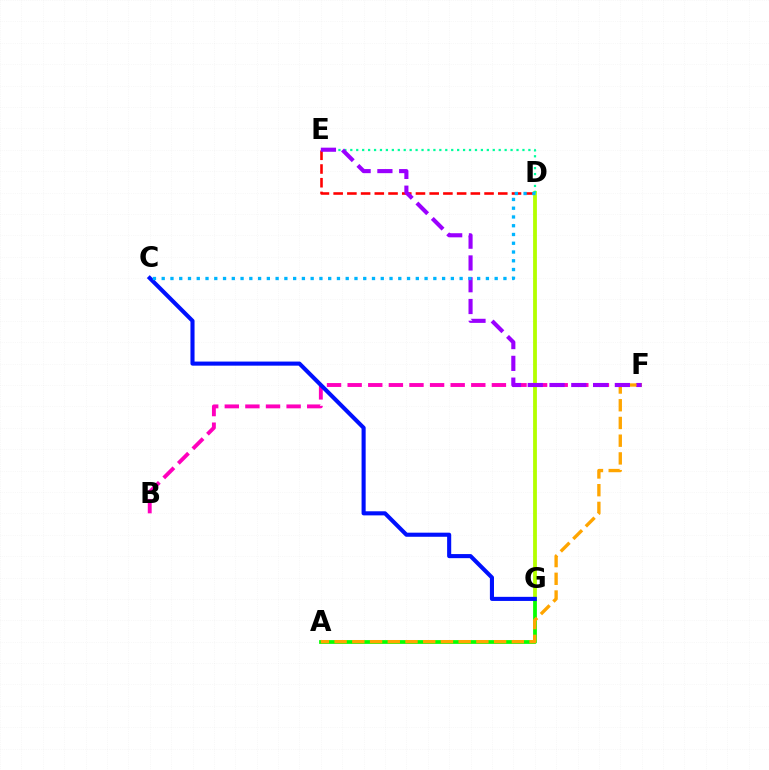{('D', 'E'): [{'color': '#ff0000', 'line_style': 'dashed', 'thickness': 1.86}, {'color': '#00ff9d', 'line_style': 'dotted', 'thickness': 1.61}], ('D', 'G'): [{'color': '#b3ff00', 'line_style': 'solid', 'thickness': 2.74}], ('A', 'G'): [{'color': '#08ff00', 'line_style': 'solid', 'thickness': 2.72}], ('B', 'F'): [{'color': '#ff00bd', 'line_style': 'dashed', 'thickness': 2.8}], ('A', 'F'): [{'color': '#ffa500', 'line_style': 'dashed', 'thickness': 2.41}], ('C', 'G'): [{'color': '#0010ff', 'line_style': 'solid', 'thickness': 2.95}], ('E', 'F'): [{'color': '#9b00ff', 'line_style': 'dashed', 'thickness': 2.96}], ('C', 'D'): [{'color': '#00b5ff', 'line_style': 'dotted', 'thickness': 2.38}]}